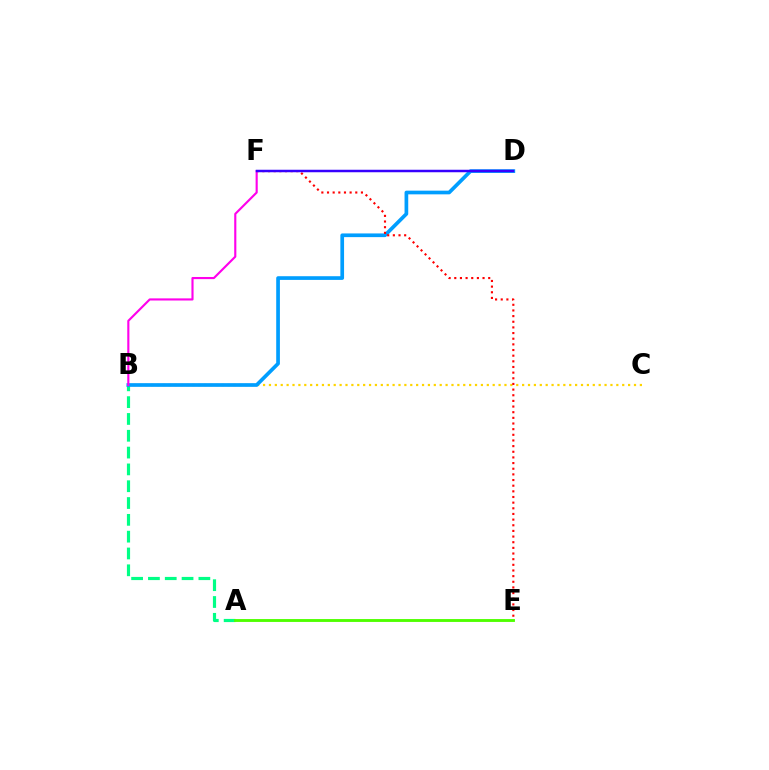{('A', 'B'): [{'color': '#00ff86', 'line_style': 'dashed', 'thickness': 2.28}], ('A', 'E'): [{'color': '#4fff00', 'line_style': 'solid', 'thickness': 2.07}], ('B', 'C'): [{'color': '#ffd500', 'line_style': 'dotted', 'thickness': 1.6}], ('B', 'D'): [{'color': '#009eff', 'line_style': 'solid', 'thickness': 2.66}], ('E', 'F'): [{'color': '#ff0000', 'line_style': 'dotted', 'thickness': 1.54}], ('B', 'F'): [{'color': '#ff00ed', 'line_style': 'solid', 'thickness': 1.54}], ('D', 'F'): [{'color': '#3700ff', 'line_style': 'solid', 'thickness': 1.79}]}